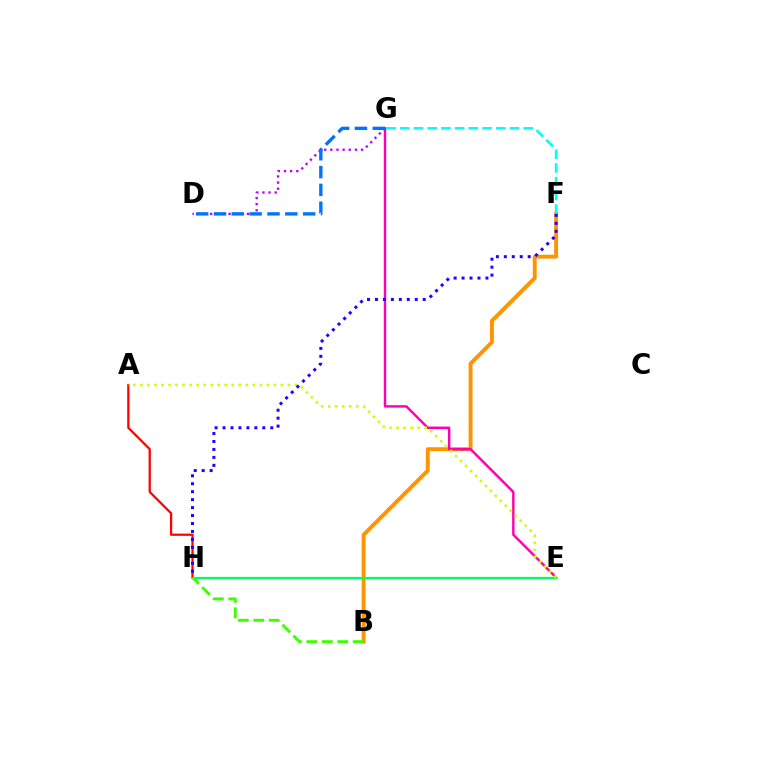{('D', 'G'): [{'color': '#b900ff', 'line_style': 'dotted', 'thickness': 1.67}, {'color': '#0074ff', 'line_style': 'dashed', 'thickness': 2.42}], ('B', 'F'): [{'color': '#ff9400', 'line_style': 'solid', 'thickness': 2.8}], ('E', 'G'): [{'color': '#ff00ac', 'line_style': 'solid', 'thickness': 1.75}], ('E', 'H'): [{'color': '#00ff5c', 'line_style': 'solid', 'thickness': 1.63}], ('A', 'H'): [{'color': '#ff0000', 'line_style': 'solid', 'thickness': 1.61}], ('B', 'H'): [{'color': '#3dff00', 'line_style': 'dashed', 'thickness': 2.1}], ('F', 'G'): [{'color': '#00fff6', 'line_style': 'dashed', 'thickness': 1.86}], ('A', 'E'): [{'color': '#d1ff00', 'line_style': 'dotted', 'thickness': 1.91}], ('F', 'H'): [{'color': '#2500ff', 'line_style': 'dotted', 'thickness': 2.16}]}